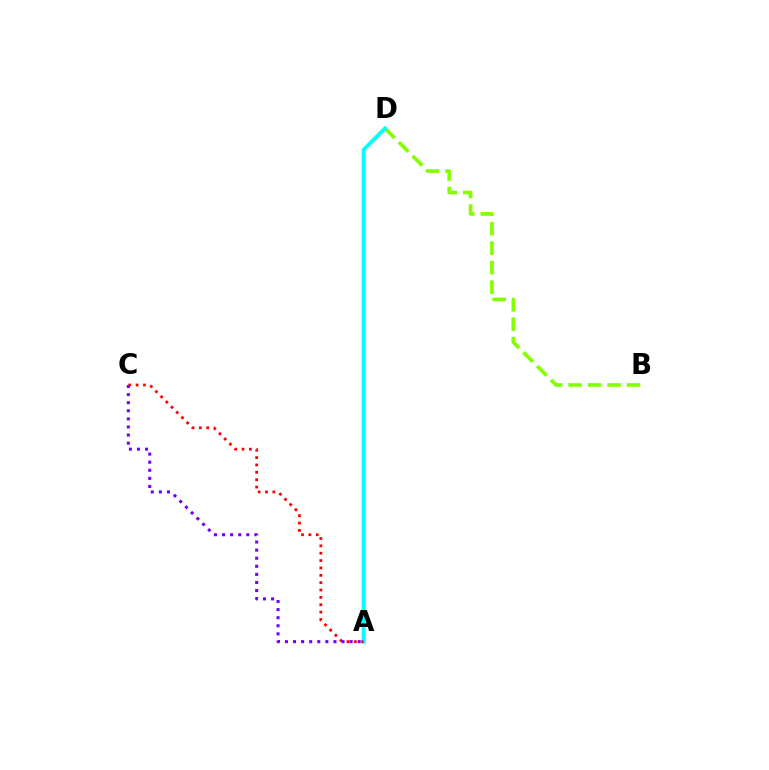{('B', 'D'): [{'color': '#84ff00', 'line_style': 'dashed', 'thickness': 2.65}], ('A', 'D'): [{'color': '#00fff6', 'line_style': 'solid', 'thickness': 2.76}], ('A', 'C'): [{'color': '#ff0000', 'line_style': 'dotted', 'thickness': 2.0}, {'color': '#7200ff', 'line_style': 'dotted', 'thickness': 2.2}]}